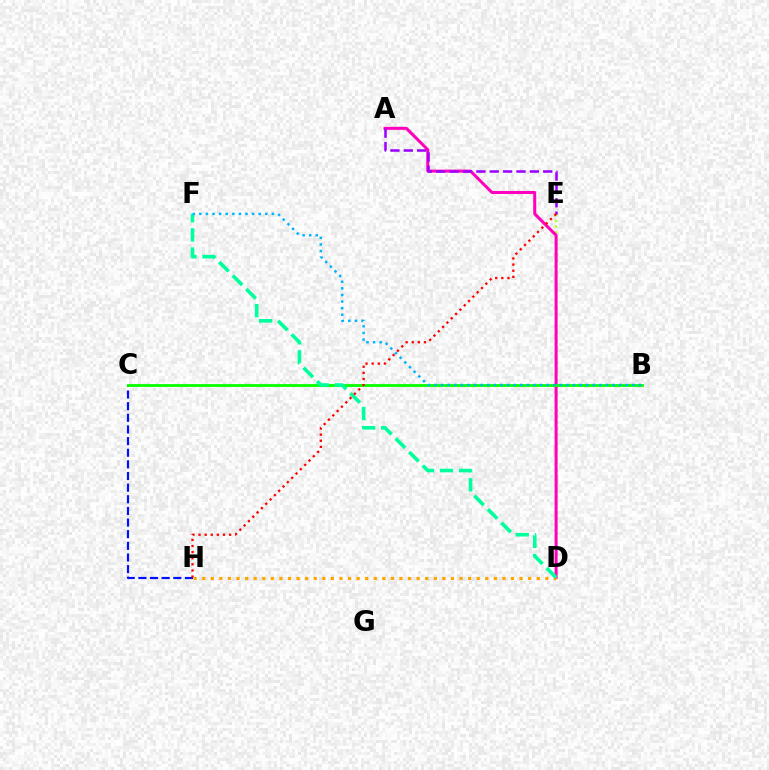{('D', 'E'): [{'color': '#b3ff00', 'line_style': 'dotted', 'thickness': 1.56}], ('C', 'H'): [{'color': '#0010ff', 'line_style': 'dashed', 'thickness': 1.58}], ('A', 'D'): [{'color': '#ff00bd', 'line_style': 'solid', 'thickness': 2.17}], ('A', 'E'): [{'color': '#9b00ff', 'line_style': 'dashed', 'thickness': 1.82}], ('B', 'C'): [{'color': '#08ff00', 'line_style': 'solid', 'thickness': 2.03}], ('D', 'H'): [{'color': '#ffa500', 'line_style': 'dotted', 'thickness': 2.33}], ('D', 'F'): [{'color': '#00ff9d', 'line_style': 'dashed', 'thickness': 2.6}], ('B', 'F'): [{'color': '#00b5ff', 'line_style': 'dotted', 'thickness': 1.79}], ('E', 'H'): [{'color': '#ff0000', 'line_style': 'dotted', 'thickness': 1.66}]}